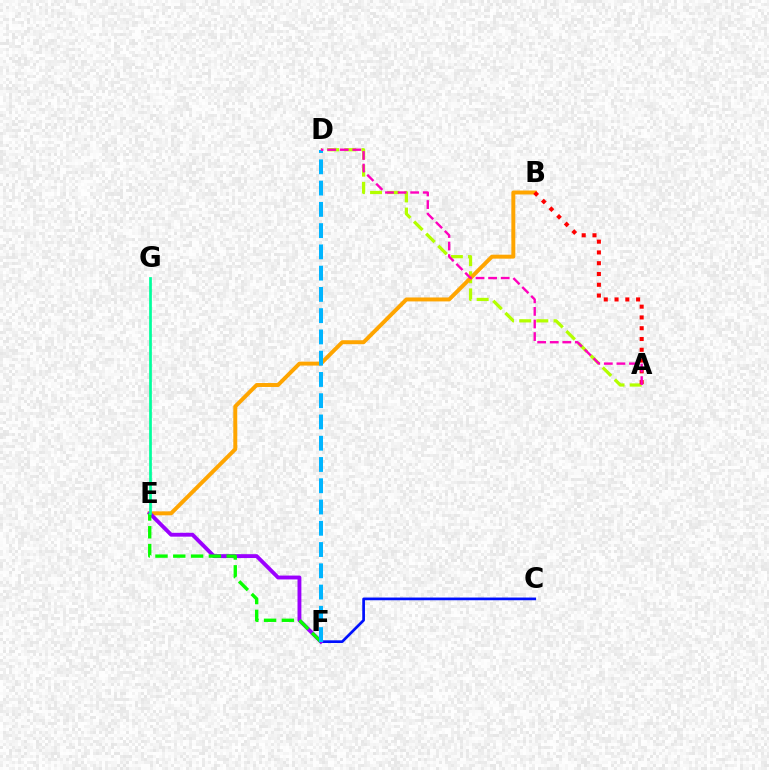{('C', 'F'): [{'color': '#0010ff', 'line_style': 'solid', 'thickness': 1.95}], ('A', 'D'): [{'color': '#b3ff00', 'line_style': 'dashed', 'thickness': 2.33}, {'color': '#ff00bd', 'line_style': 'dashed', 'thickness': 1.71}], ('B', 'E'): [{'color': '#ffa500', 'line_style': 'solid', 'thickness': 2.84}], ('E', 'F'): [{'color': '#9b00ff', 'line_style': 'solid', 'thickness': 2.79}, {'color': '#08ff00', 'line_style': 'dashed', 'thickness': 2.42}], ('A', 'B'): [{'color': '#ff0000', 'line_style': 'dotted', 'thickness': 2.93}], ('D', 'F'): [{'color': '#00b5ff', 'line_style': 'dashed', 'thickness': 2.89}], ('E', 'G'): [{'color': '#00ff9d', 'line_style': 'solid', 'thickness': 1.96}]}